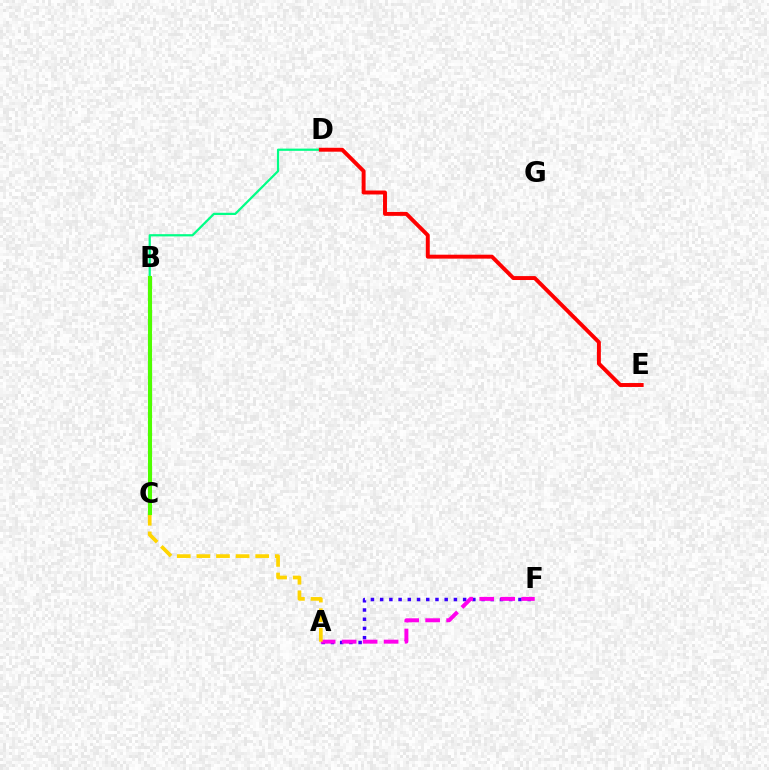{('A', 'F'): [{'color': '#3700ff', 'line_style': 'dotted', 'thickness': 2.5}, {'color': '#ff00ed', 'line_style': 'dashed', 'thickness': 2.85}], ('B', 'D'): [{'color': '#00ff86', 'line_style': 'solid', 'thickness': 1.61}], ('A', 'C'): [{'color': '#ffd500', 'line_style': 'dashed', 'thickness': 2.67}], ('D', 'E'): [{'color': '#ff0000', 'line_style': 'solid', 'thickness': 2.83}], ('B', 'C'): [{'color': '#009eff', 'line_style': 'solid', 'thickness': 2.16}, {'color': '#4fff00', 'line_style': 'solid', 'thickness': 2.94}]}